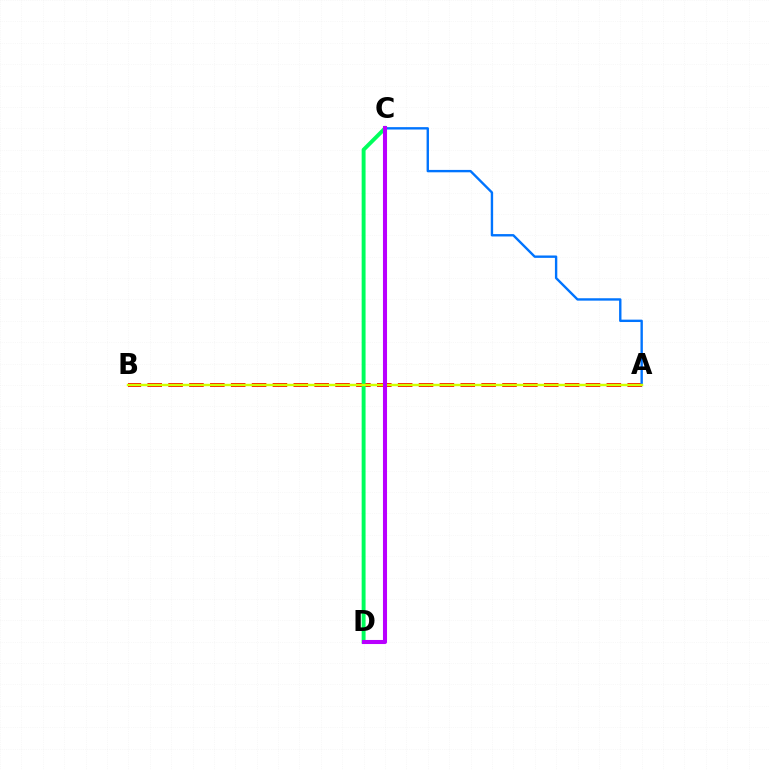{('A', 'B'): [{'color': '#ff0000', 'line_style': 'dashed', 'thickness': 2.84}, {'color': '#d1ff00', 'line_style': 'solid', 'thickness': 1.75}], ('C', 'D'): [{'color': '#00ff5c', 'line_style': 'solid', 'thickness': 2.82}, {'color': '#b900ff', 'line_style': 'solid', 'thickness': 2.93}], ('A', 'C'): [{'color': '#0074ff', 'line_style': 'solid', 'thickness': 1.72}]}